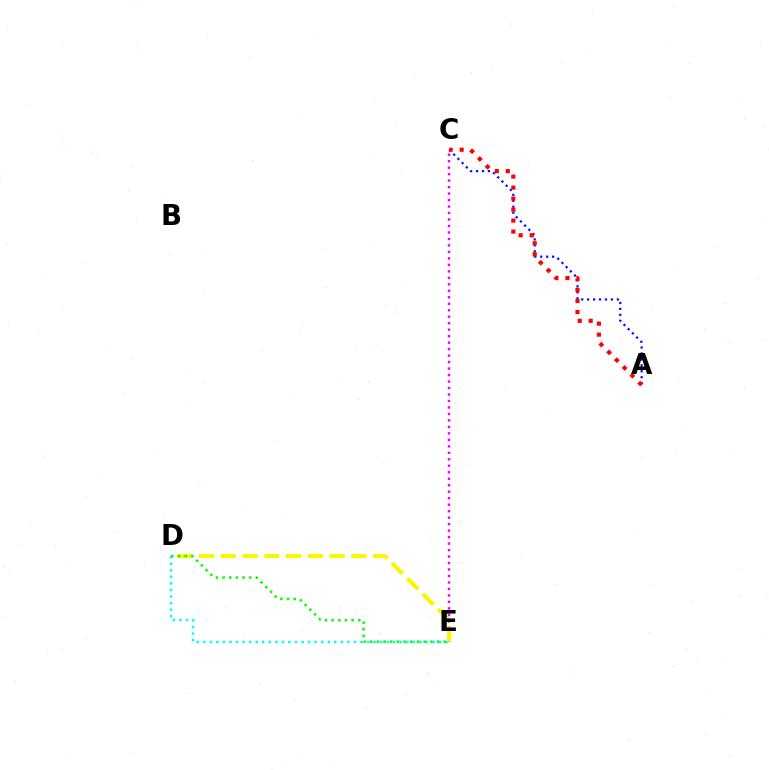{('A', 'C'): [{'color': '#0010ff', 'line_style': 'dotted', 'thickness': 1.61}, {'color': '#ff0000', 'line_style': 'dotted', 'thickness': 2.99}], ('C', 'E'): [{'color': '#ee00ff', 'line_style': 'dotted', 'thickness': 1.76}], ('D', 'E'): [{'color': '#00fff6', 'line_style': 'dotted', 'thickness': 1.78}, {'color': '#fcf500', 'line_style': 'dashed', 'thickness': 2.96}, {'color': '#08ff00', 'line_style': 'dotted', 'thickness': 1.81}]}